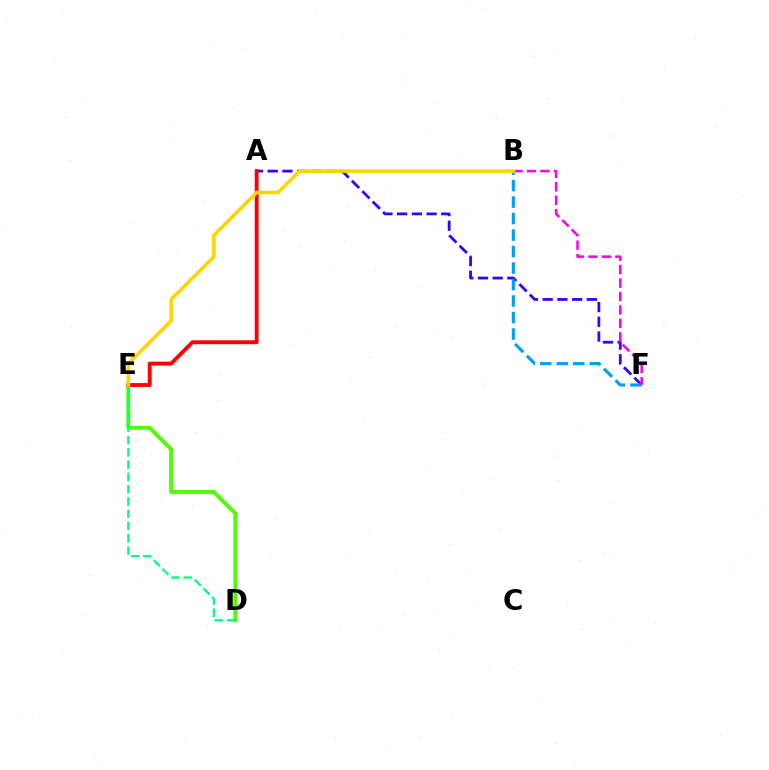{('A', 'F'): [{'color': '#3700ff', 'line_style': 'dashed', 'thickness': 2.0}], ('D', 'E'): [{'color': '#4fff00', 'line_style': 'solid', 'thickness': 2.85}, {'color': '#00ff86', 'line_style': 'dashed', 'thickness': 1.67}], ('A', 'E'): [{'color': '#ff0000', 'line_style': 'solid', 'thickness': 2.79}], ('B', 'F'): [{'color': '#009eff', 'line_style': 'dashed', 'thickness': 2.24}, {'color': '#ff00ed', 'line_style': 'dashed', 'thickness': 1.83}], ('B', 'E'): [{'color': '#ffd500', 'line_style': 'solid', 'thickness': 2.57}]}